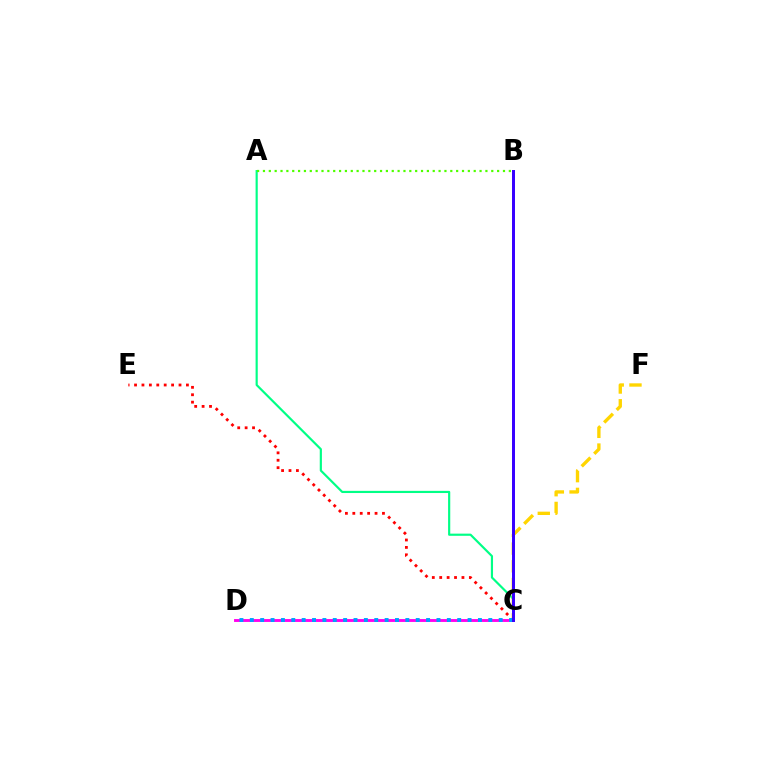{('A', 'C'): [{'color': '#00ff86', 'line_style': 'solid', 'thickness': 1.56}], ('A', 'B'): [{'color': '#4fff00', 'line_style': 'dotted', 'thickness': 1.59}], ('C', 'E'): [{'color': '#ff0000', 'line_style': 'dotted', 'thickness': 2.01}], ('C', 'F'): [{'color': '#ffd500', 'line_style': 'dashed', 'thickness': 2.41}], ('C', 'D'): [{'color': '#ff00ed', 'line_style': 'solid', 'thickness': 2.08}, {'color': '#009eff', 'line_style': 'dotted', 'thickness': 2.82}], ('B', 'C'): [{'color': '#3700ff', 'line_style': 'solid', 'thickness': 2.14}]}